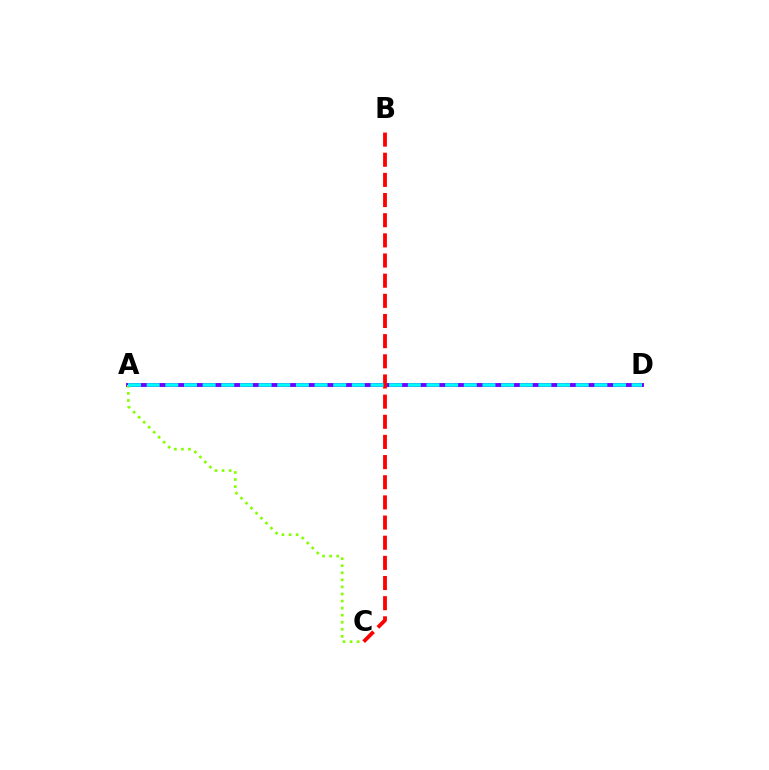{('A', 'D'): [{'color': '#7200ff', 'line_style': 'solid', 'thickness': 2.8}, {'color': '#00fff6', 'line_style': 'dashed', 'thickness': 2.53}], ('A', 'C'): [{'color': '#84ff00', 'line_style': 'dotted', 'thickness': 1.92}], ('B', 'C'): [{'color': '#ff0000', 'line_style': 'dashed', 'thickness': 2.74}]}